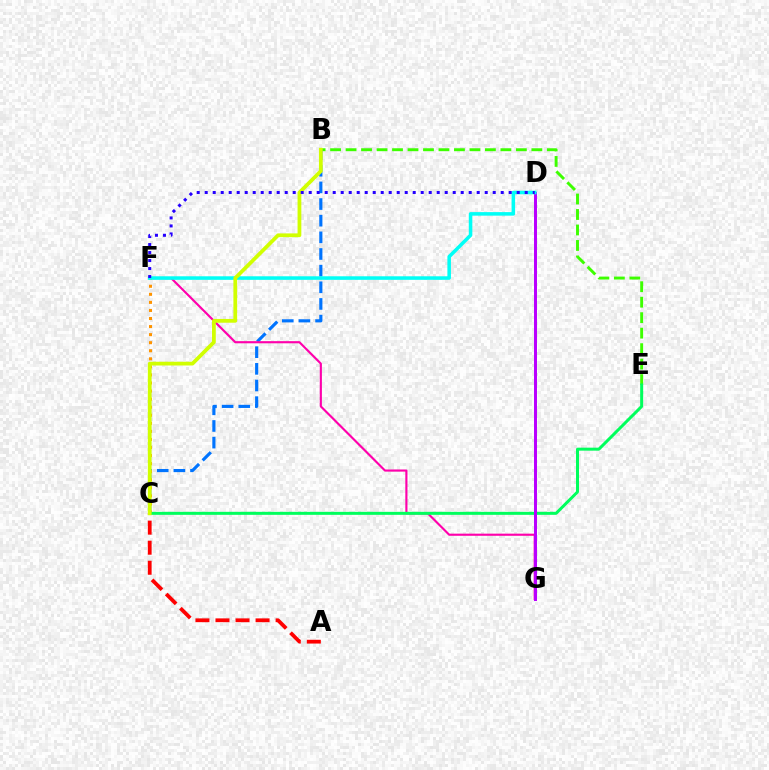{('B', 'E'): [{'color': '#3dff00', 'line_style': 'dashed', 'thickness': 2.1}], ('B', 'C'): [{'color': '#0074ff', 'line_style': 'dashed', 'thickness': 2.26}, {'color': '#d1ff00', 'line_style': 'solid', 'thickness': 2.71}], ('A', 'C'): [{'color': '#ff0000', 'line_style': 'dashed', 'thickness': 2.72}], ('F', 'G'): [{'color': '#ff00ac', 'line_style': 'solid', 'thickness': 1.54}], ('C', 'F'): [{'color': '#ff9400', 'line_style': 'dotted', 'thickness': 2.19}], ('C', 'E'): [{'color': '#00ff5c', 'line_style': 'solid', 'thickness': 2.16}], ('D', 'G'): [{'color': '#b900ff', 'line_style': 'solid', 'thickness': 2.16}], ('D', 'F'): [{'color': '#00fff6', 'line_style': 'solid', 'thickness': 2.55}, {'color': '#2500ff', 'line_style': 'dotted', 'thickness': 2.17}]}